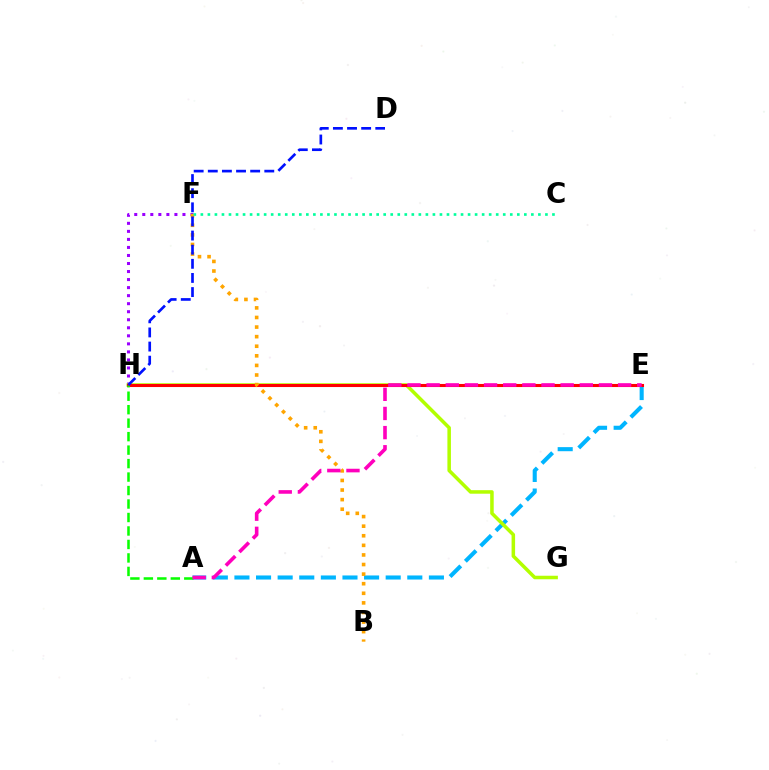{('A', 'E'): [{'color': '#00b5ff', 'line_style': 'dashed', 'thickness': 2.94}, {'color': '#ff00bd', 'line_style': 'dashed', 'thickness': 2.6}], ('F', 'H'): [{'color': '#9b00ff', 'line_style': 'dotted', 'thickness': 2.18}], ('G', 'H'): [{'color': '#b3ff00', 'line_style': 'solid', 'thickness': 2.54}], ('E', 'H'): [{'color': '#ff0000', 'line_style': 'solid', 'thickness': 2.21}], ('B', 'F'): [{'color': '#ffa500', 'line_style': 'dotted', 'thickness': 2.61}], ('C', 'F'): [{'color': '#00ff9d', 'line_style': 'dotted', 'thickness': 1.91}], ('A', 'H'): [{'color': '#08ff00', 'line_style': 'dashed', 'thickness': 1.83}], ('D', 'H'): [{'color': '#0010ff', 'line_style': 'dashed', 'thickness': 1.92}]}